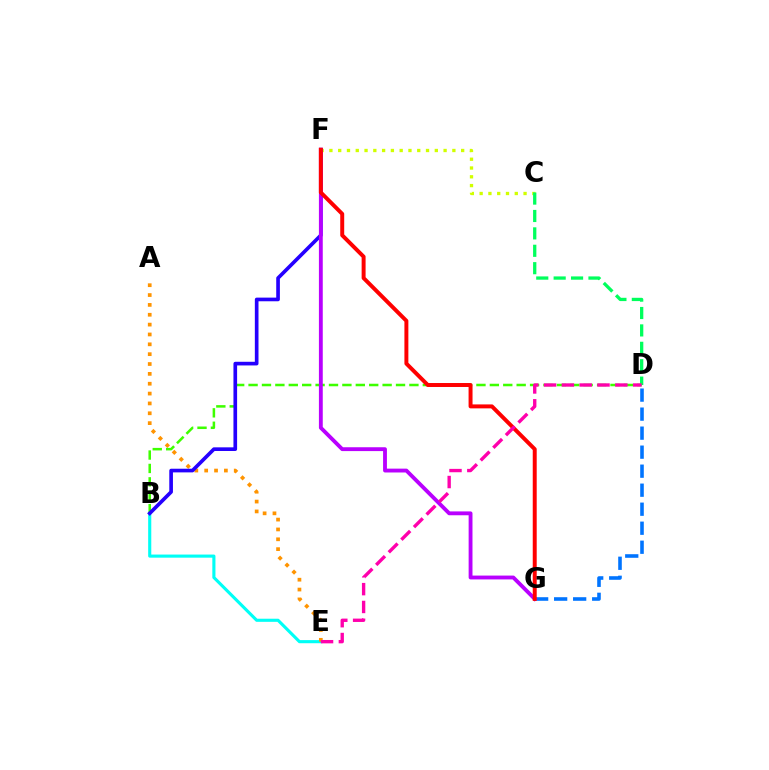{('C', 'F'): [{'color': '#d1ff00', 'line_style': 'dotted', 'thickness': 2.39}], ('C', 'D'): [{'color': '#00ff5c', 'line_style': 'dashed', 'thickness': 2.36}], ('D', 'G'): [{'color': '#0074ff', 'line_style': 'dashed', 'thickness': 2.58}], ('B', 'E'): [{'color': '#00fff6', 'line_style': 'solid', 'thickness': 2.24}], ('A', 'E'): [{'color': '#ff9400', 'line_style': 'dotted', 'thickness': 2.68}], ('B', 'D'): [{'color': '#3dff00', 'line_style': 'dashed', 'thickness': 1.82}], ('B', 'F'): [{'color': '#2500ff', 'line_style': 'solid', 'thickness': 2.63}], ('F', 'G'): [{'color': '#b900ff', 'line_style': 'solid', 'thickness': 2.77}, {'color': '#ff0000', 'line_style': 'solid', 'thickness': 2.85}], ('D', 'E'): [{'color': '#ff00ac', 'line_style': 'dashed', 'thickness': 2.42}]}